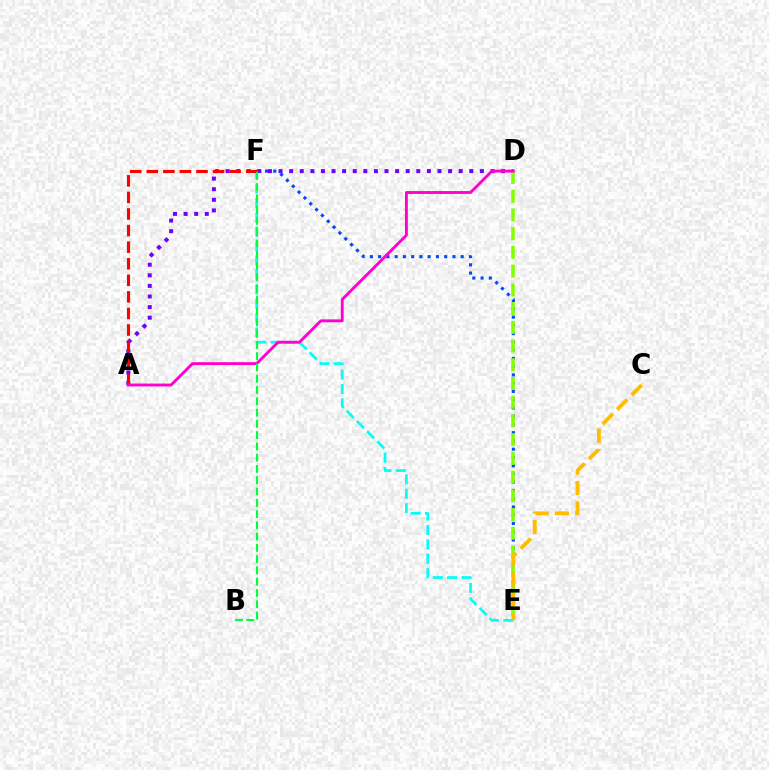{('E', 'F'): [{'color': '#004bff', 'line_style': 'dotted', 'thickness': 2.24}, {'color': '#00fff6', 'line_style': 'dashed', 'thickness': 1.96}], ('A', 'D'): [{'color': '#7200ff', 'line_style': 'dotted', 'thickness': 2.88}, {'color': '#ff00cf', 'line_style': 'solid', 'thickness': 2.07}], ('A', 'F'): [{'color': '#ff0000', 'line_style': 'dashed', 'thickness': 2.25}], ('D', 'E'): [{'color': '#84ff00', 'line_style': 'dashed', 'thickness': 2.54}], ('C', 'E'): [{'color': '#ffbd00', 'line_style': 'dashed', 'thickness': 2.77}], ('B', 'F'): [{'color': '#00ff39', 'line_style': 'dashed', 'thickness': 1.53}]}